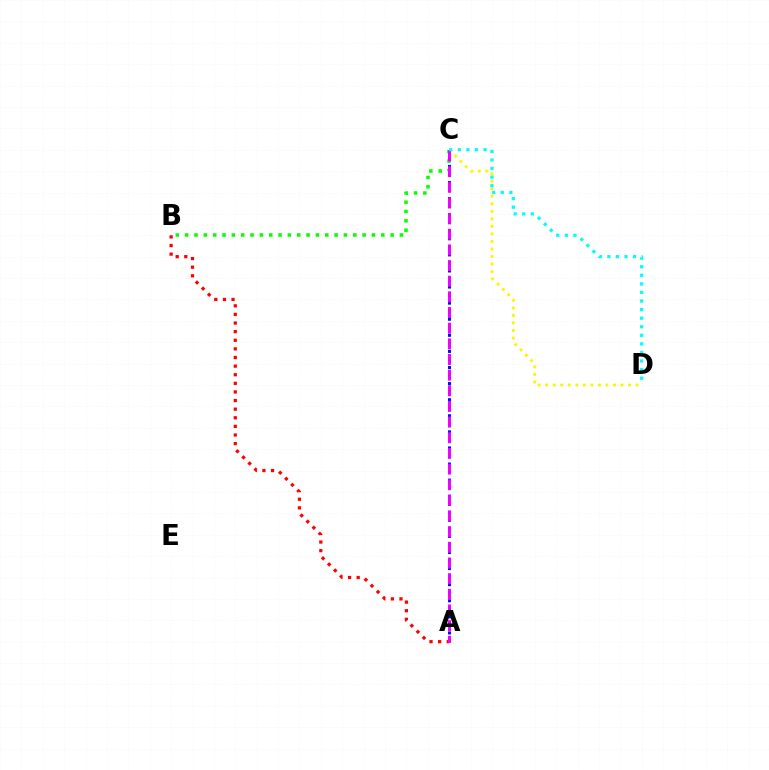{('B', 'C'): [{'color': '#08ff00', 'line_style': 'dotted', 'thickness': 2.54}], ('C', 'D'): [{'color': '#fcf500', 'line_style': 'dotted', 'thickness': 2.05}, {'color': '#00fff6', 'line_style': 'dotted', 'thickness': 2.33}], ('A', 'C'): [{'color': '#0010ff', 'line_style': 'dotted', 'thickness': 2.19}, {'color': '#ee00ff', 'line_style': 'dashed', 'thickness': 2.13}], ('A', 'B'): [{'color': '#ff0000', 'line_style': 'dotted', 'thickness': 2.34}]}